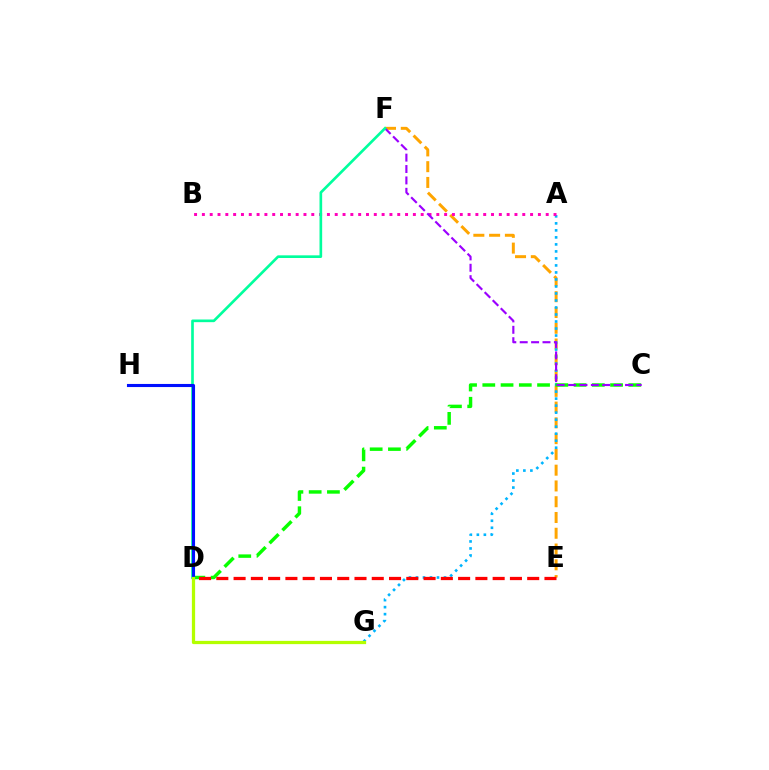{('E', 'F'): [{'color': '#ffa500', 'line_style': 'dashed', 'thickness': 2.14}], ('A', 'G'): [{'color': '#00b5ff', 'line_style': 'dotted', 'thickness': 1.9}], ('C', 'D'): [{'color': '#08ff00', 'line_style': 'dashed', 'thickness': 2.48}], ('A', 'B'): [{'color': '#ff00bd', 'line_style': 'dotted', 'thickness': 2.12}], ('D', 'E'): [{'color': '#ff0000', 'line_style': 'dashed', 'thickness': 2.35}], ('C', 'F'): [{'color': '#9b00ff', 'line_style': 'dashed', 'thickness': 1.55}], ('D', 'F'): [{'color': '#00ff9d', 'line_style': 'solid', 'thickness': 1.92}], ('D', 'H'): [{'color': '#0010ff', 'line_style': 'solid', 'thickness': 2.23}], ('D', 'G'): [{'color': '#b3ff00', 'line_style': 'solid', 'thickness': 2.34}]}